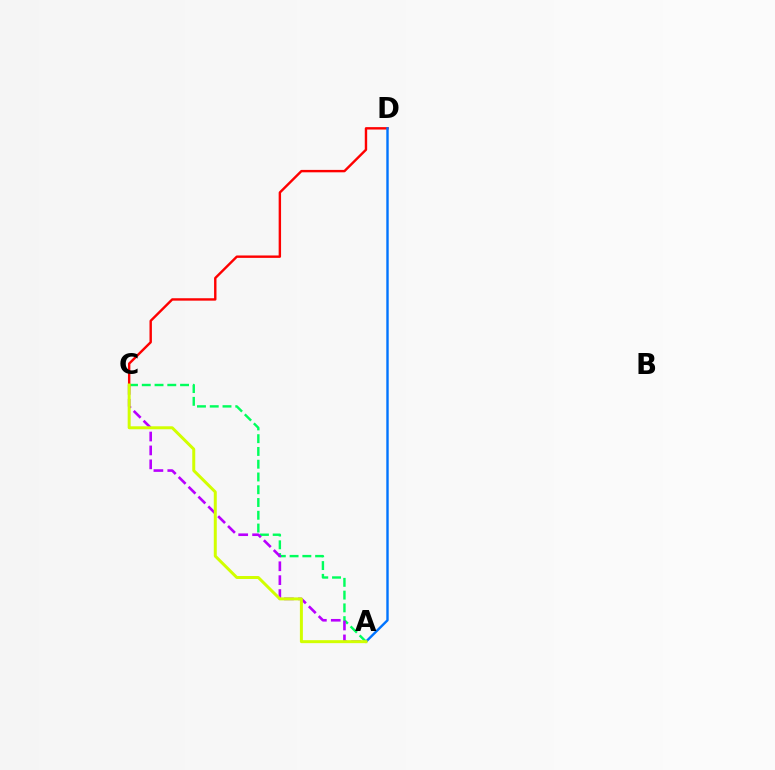{('A', 'C'): [{'color': '#00ff5c', 'line_style': 'dashed', 'thickness': 1.73}, {'color': '#b900ff', 'line_style': 'dashed', 'thickness': 1.89}, {'color': '#d1ff00', 'line_style': 'solid', 'thickness': 2.14}], ('C', 'D'): [{'color': '#ff0000', 'line_style': 'solid', 'thickness': 1.73}], ('A', 'D'): [{'color': '#0074ff', 'line_style': 'solid', 'thickness': 1.73}]}